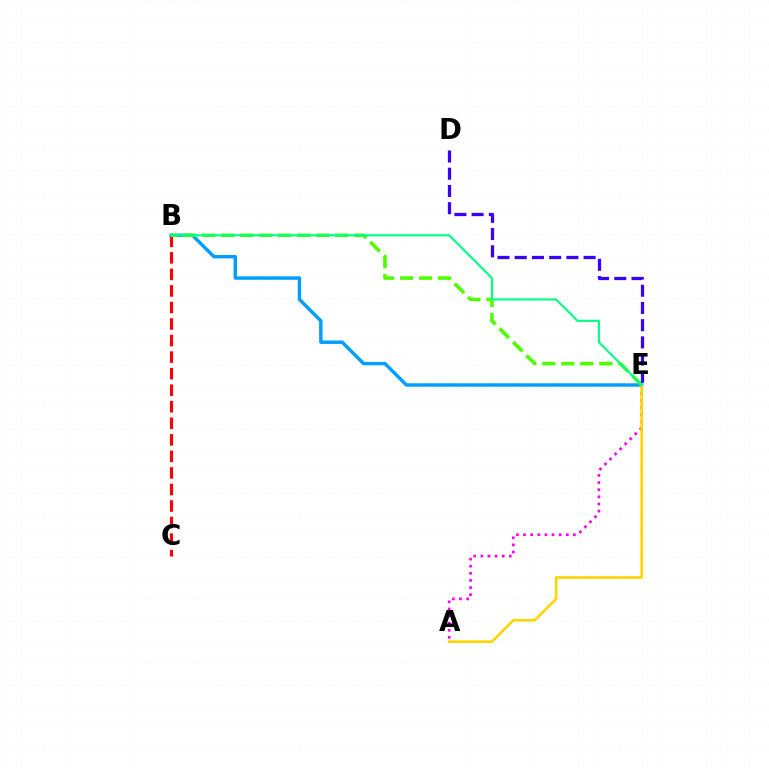{('A', 'E'): [{'color': '#ff00ed', 'line_style': 'dotted', 'thickness': 1.94}, {'color': '#ffd500', 'line_style': 'solid', 'thickness': 1.92}], ('B', 'C'): [{'color': '#ff0000', 'line_style': 'dashed', 'thickness': 2.25}], ('B', 'E'): [{'color': '#009eff', 'line_style': 'solid', 'thickness': 2.46}, {'color': '#4fff00', 'line_style': 'dashed', 'thickness': 2.58}, {'color': '#00ff86', 'line_style': 'solid', 'thickness': 1.52}], ('D', 'E'): [{'color': '#3700ff', 'line_style': 'dashed', 'thickness': 2.34}]}